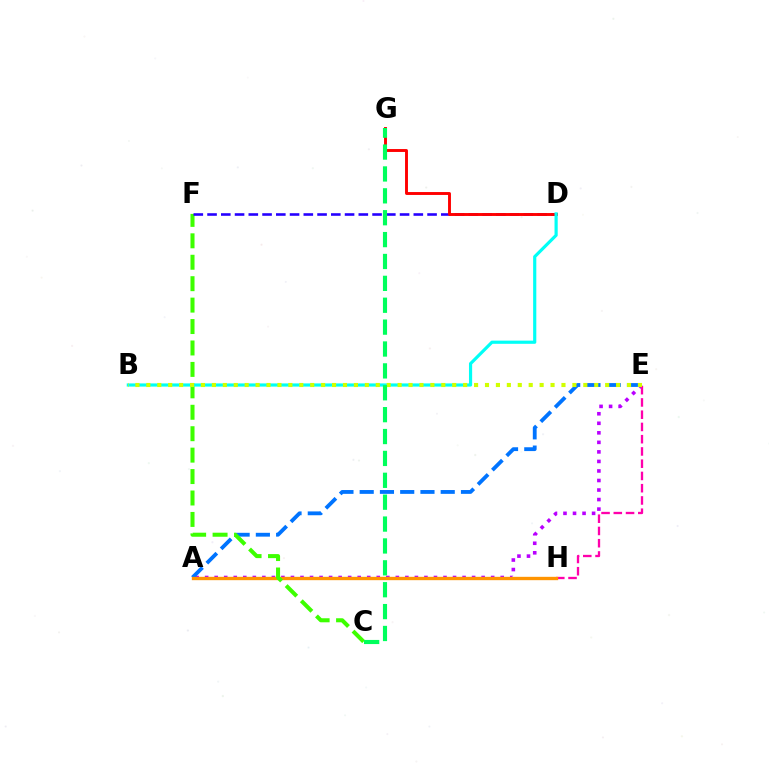{('A', 'E'): [{'color': '#b900ff', 'line_style': 'dotted', 'thickness': 2.59}, {'color': '#0074ff', 'line_style': 'dashed', 'thickness': 2.75}], ('E', 'H'): [{'color': '#ff00ac', 'line_style': 'dashed', 'thickness': 1.66}], ('A', 'H'): [{'color': '#ff9400', 'line_style': 'solid', 'thickness': 2.41}], ('C', 'F'): [{'color': '#3dff00', 'line_style': 'dashed', 'thickness': 2.91}], ('D', 'F'): [{'color': '#2500ff', 'line_style': 'dashed', 'thickness': 1.87}], ('D', 'G'): [{'color': '#ff0000', 'line_style': 'solid', 'thickness': 2.09}], ('B', 'D'): [{'color': '#00fff6', 'line_style': 'solid', 'thickness': 2.29}], ('B', 'E'): [{'color': '#d1ff00', 'line_style': 'dotted', 'thickness': 2.97}], ('C', 'G'): [{'color': '#00ff5c', 'line_style': 'dashed', 'thickness': 2.97}]}